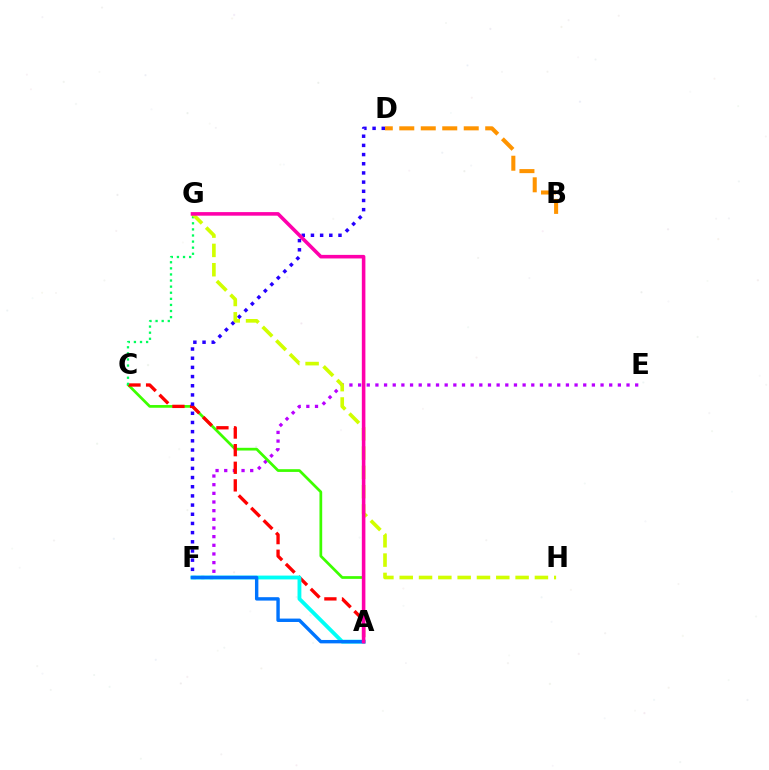{('E', 'F'): [{'color': '#b900ff', 'line_style': 'dotted', 'thickness': 2.35}], ('A', 'C'): [{'color': '#3dff00', 'line_style': 'solid', 'thickness': 1.96}, {'color': '#ff0000', 'line_style': 'dashed', 'thickness': 2.39}], ('C', 'G'): [{'color': '#00ff5c', 'line_style': 'dotted', 'thickness': 1.66}], ('A', 'F'): [{'color': '#00fff6', 'line_style': 'solid', 'thickness': 2.76}, {'color': '#0074ff', 'line_style': 'solid', 'thickness': 2.45}], ('D', 'F'): [{'color': '#2500ff', 'line_style': 'dotted', 'thickness': 2.49}], ('B', 'D'): [{'color': '#ff9400', 'line_style': 'dashed', 'thickness': 2.92}], ('G', 'H'): [{'color': '#d1ff00', 'line_style': 'dashed', 'thickness': 2.62}], ('A', 'G'): [{'color': '#ff00ac', 'line_style': 'solid', 'thickness': 2.57}]}